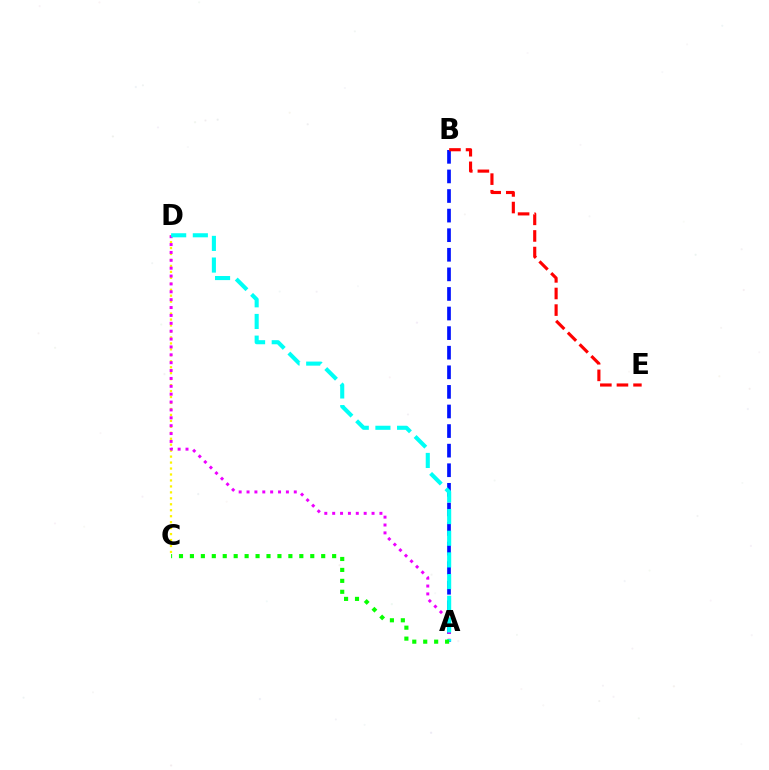{('A', 'B'): [{'color': '#0010ff', 'line_style': 'dashed', 'thickness': 2.66}], ('C', 'D'): [{'color': '#fcf500', 'line_style': 'dotted', 'thickness': 1.62}], ('B', 'E'): [{'color': '#ff0000', 'line_style': 'dashed', 'thickness': 2.25}], ('A', 'D'): [{'color': '#ee00ff', 'line_style': 'dotted', 'thickness': 2.14}, {'color': '#00fff6', 'line_style': 'dashed', 'thickness': 2.94}], ('A', 'C'): [{'color': '#08ff00', 'line_style': 'dotted', 'thickness': 2.97}]}